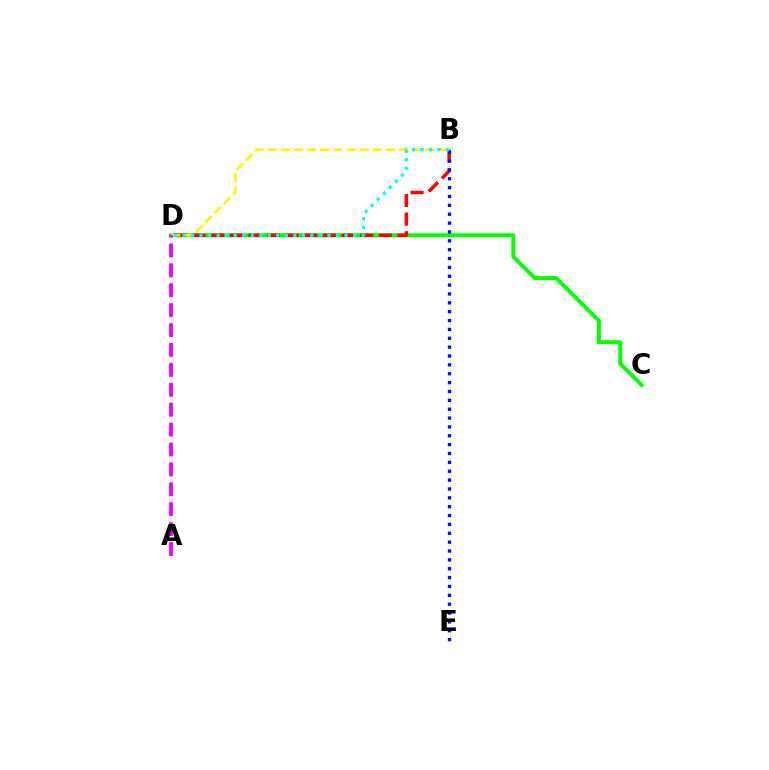{('C', 'D'): [{'color': '#08ff00', 'line_style': 'solid', 'thickness': 2.85}], ('B', 'D'): [{'color': '#ff0000', 'line_style': 'dashed', 'thickness': 2.53}, {'color': '#fcf500', 'line_style': 'dashed', 'thickness': 1.78}, {'color': '#00fff6', 'line_style': 'dotted', 'thickness': 2.32}], ('B', 'E'): [{'color': '#0010ff', 'line_style': 'dotted', 'thickness': 2.41}], ('A', 'D'): [{'color': '#ee00ff', 'line_style': 'dashed', 'thickness': 2.7}]}